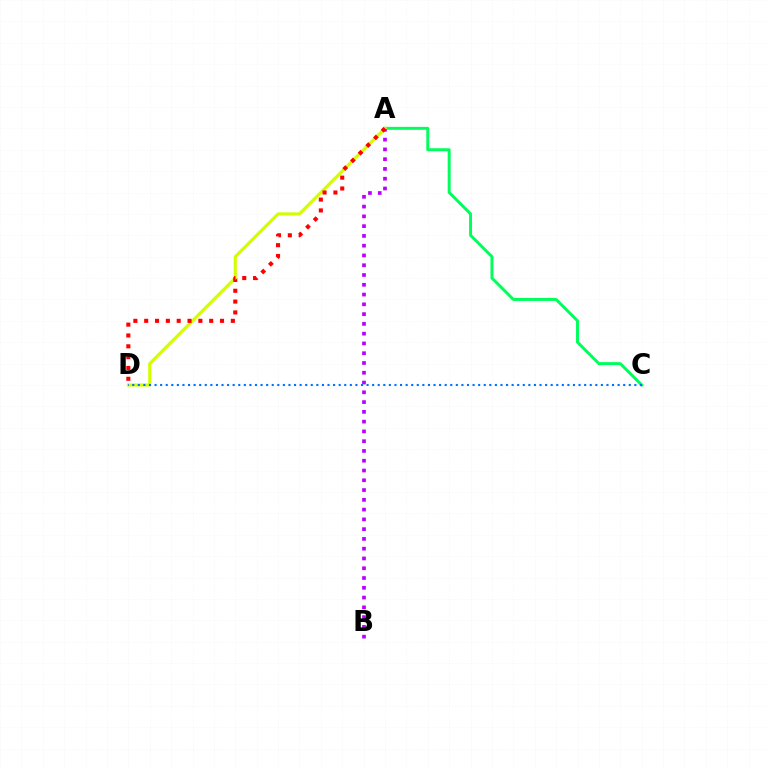{('A', 'C'): [{'color': '#00ff5c', 'line_style': 'solid', 'thickness': 2.13}], ('A', 'B'): [{'color': '#b900ff', 'line_style': 'dotted', 'thickness': 2.66}], ('A', 'D'): [{'color': '#d1ff00', 'line_style': 'solid', 'thickness': 2.23}, {'color': '#ff0000', 'line_style': 'dotted', 'thickness': 2.94}], ('C', 'D'): [{'color': '#0074ff', 'line_style': 'dotted', 'thickness': 1.52}]}